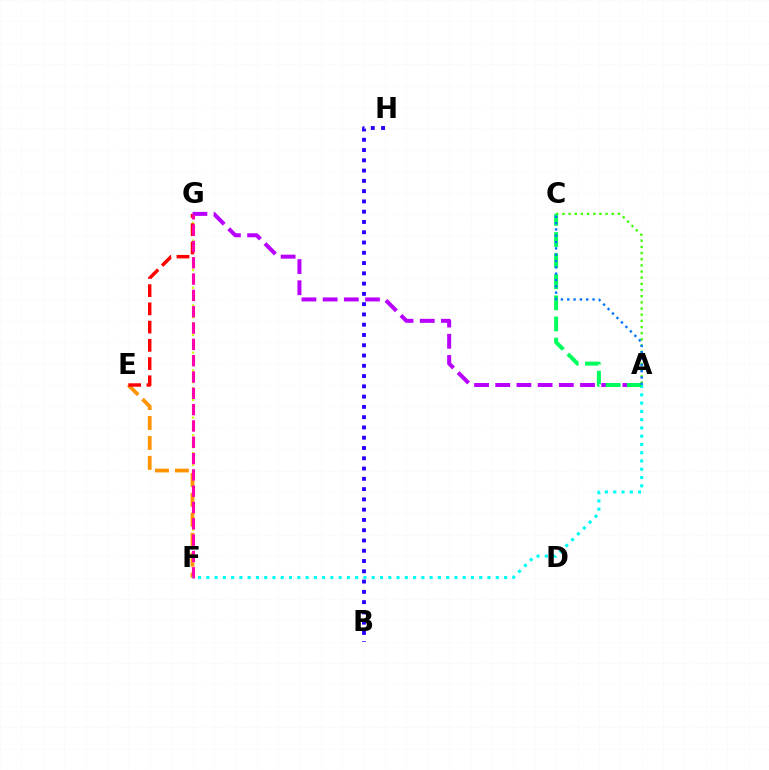{('F', 'G'): [{'color': '#d1ff00', 'line_style': 'dotted', 'thickness': 1.6}, {'color': '#ff00ac', 'line_style': 'dashed', 'thickness': 2.22}], ('E', 'F'): [{'color': '#ff9400', 'line_style': 'dashed', 'thickness': 2.71}], ('B', 'H'): [{'color': '#2500ff', 'line_style': 'dotted', 'thickness': 2.79}], ('E', 'G'): [{'color': '#ff0000', 'line_style': 'dashed', 'thickness': 2.48}], ('A', 'G'): [{'color': '#b900ff', 'line_style': 'dashed', 'thickness': 2.88}], ('A', 'C'): [{'color': '#3dff00', 'line_style': 'dotted', 'thickness': 1.68}, {'color': '#00ff5c', 'line_style': 'dashed', 'thickness': 2.87}, {'color': '#0074ff', 'line_style': 'dotted', 'thickness': 1.72}], ('A', 'F'): [{'color': '#00fff6', 'line_style': 'dotted', 'thickness': 2.25}]}